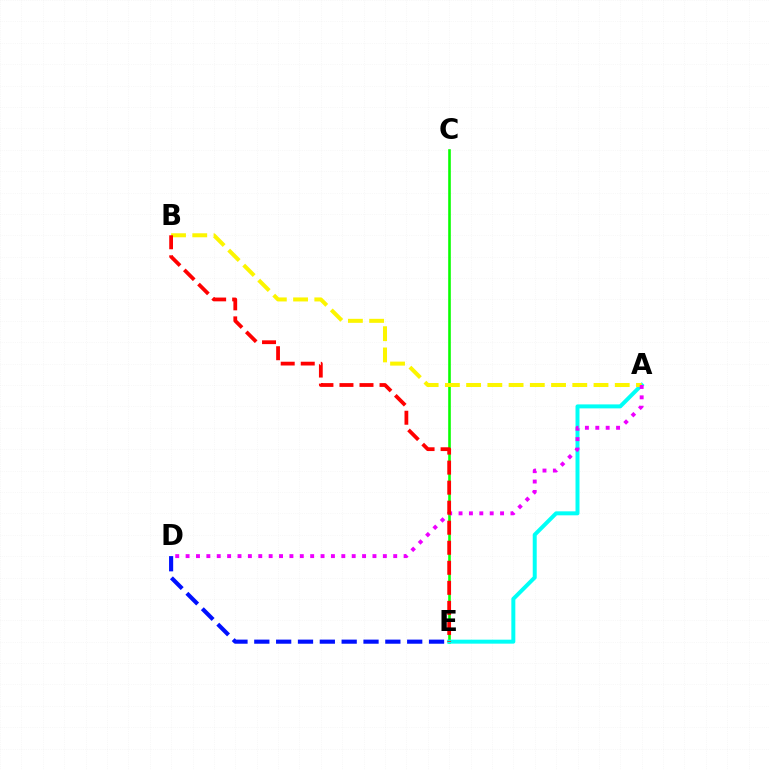{('C', 'E'): [{'color': '#08ff00', 'line_style': 'solid', 'thickness': 1.88}], ('A', 'E'): [{'color': '#00fff6', 'line_style': 'solid', 'thickness': 2.86}], ('A', 'B'): [{'color': '#fcf500', 'line_style': 'dashed', 'thickness': 2.88}], ('A', 'D'): [{'color': '#ee00ff', 'line_style': 'dotted', 'thickness': 2.82}], ('B', 'E'): [{'color': '#ff0000', 'line_style': 'dashed', 'thickness': 2.72}], ('D', 'E'): [{'color': '#0010ff', 'line_style': 'dashed', 'thickness': 2.97}]}